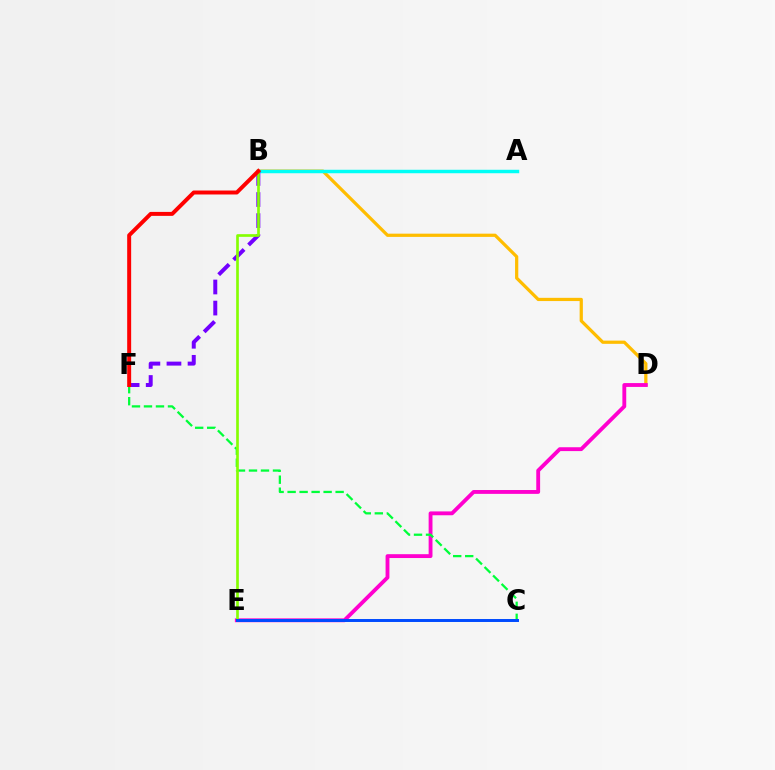{('B', 'D'): [{'color': '#ffbd00', 'line_style': 'solid', 'thickness': 2.32}], ('A', 'B'): [{'color': '#00fff6', 'line_style': 'solid', 'thickness': 2.49}], ('D', 'E'): [{'color': '#ff00cf', 'line_style': 'solid', 'thickness': 2.77}], ('C', 'F'): [{'color': '#00ff39', 'line_style': 'dashed', 'thickness': 1.63}], ('B', 'F'): [{'color': '#7200ff', 'line_style': 'dashed', 'thickness': 2.86}, {'color': '#ff0000', 'line_style': 'solid', 'thickness': 2.85}], ('B', 'E'): [{'color': '#84ff00', 'line_style': 'solid', 'thickness': 1.92}], ('C', 'E'): [{'color': '#004bff', 'line_style': 'solid', 'thickness': 2.13}]}